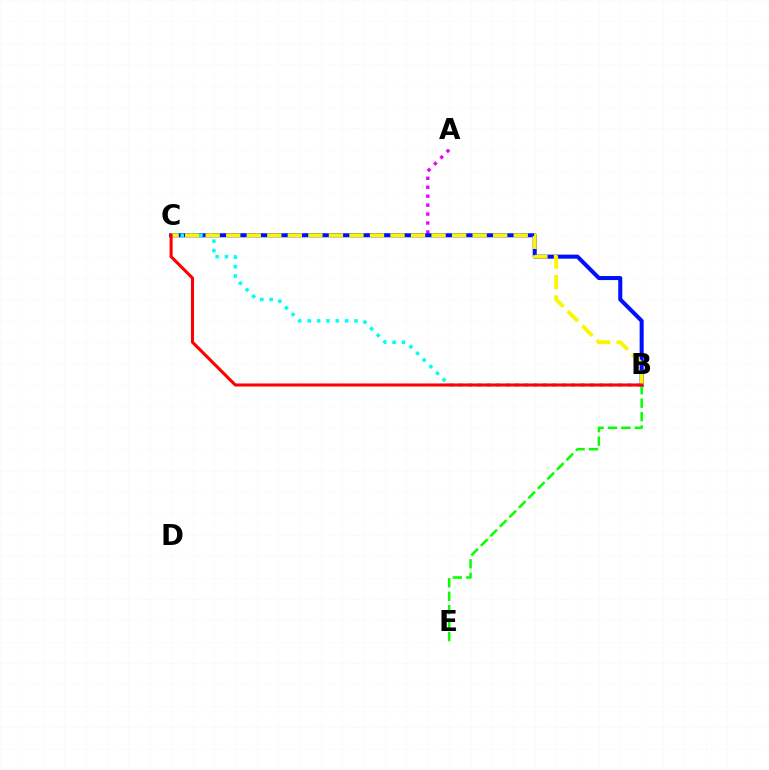{('A', 'C'): [{'color': '#ee00ff', 'line_style': 'dotted', 'thickness': 2.43}], ('B', 'C'): [{'color': '#0010ff', 'line_style': 'solid', 'thickness': 2.91}, {'color': '#00fff6', 'line_style': 'dotted', 'thickness': 2.55}, {'color': '#fcf500', 'line_style': 'dashed', 'thickness': 2.79}, {'color': '#ff0000', 'line_style': 'solid', 'thickness': 2.22}], ('B', 'E'): [{'color': '#08ff00', 'line_style': 'dashed', 'thickness': 1.83}]}